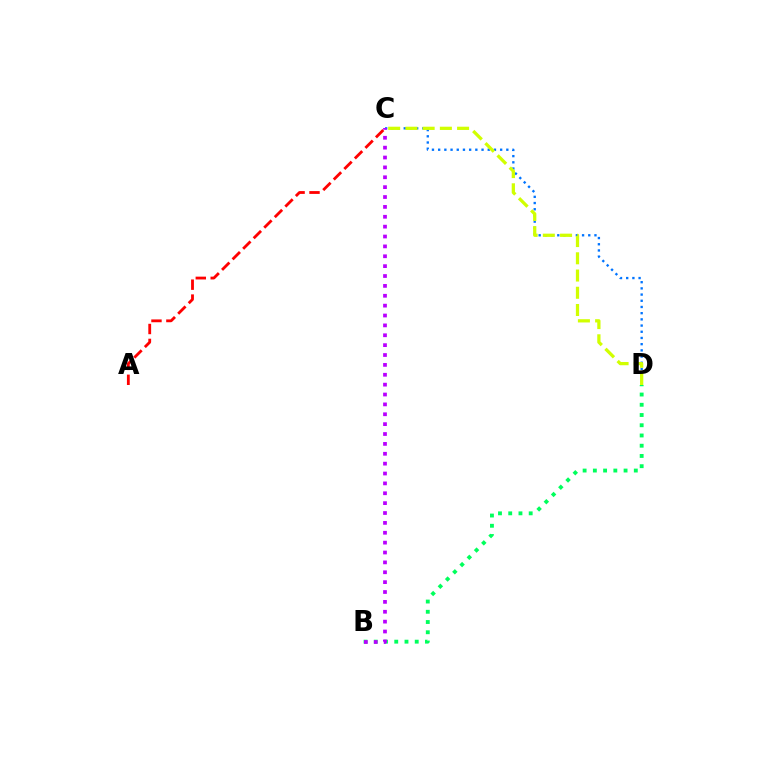{('C', 'D'): [{'color': '#0074ff', 'line_style': 'dotted', 'thickness': 1.68}, {'color': '#d1ff00', 'line_style': 'dashed', 'thickness': 2.34}], ('B', 'D'): [{'color': '#00ff5c', 'line_style': 'dotted', 'thickness': 2.78}], ('A', 'C'): [{'color': '#ff0000', 'line_style': 'dashed', 'thickness': 2.03}], ('B', 'C'): [{'color': '#b900ff', 'line_style': 'dotted', 'thickness': 2.68}]}